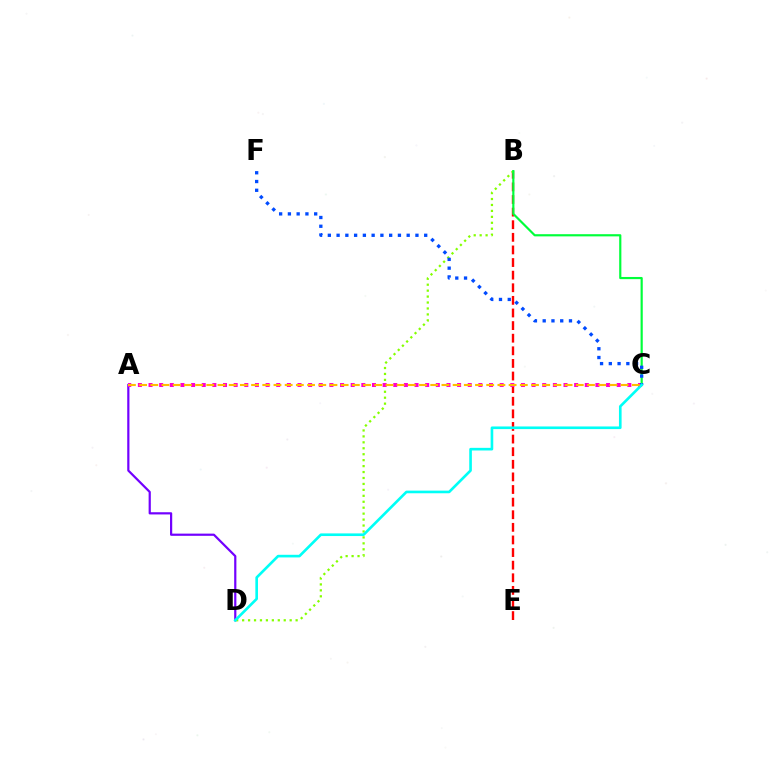{('B', 'E'): [{'color': '#ff0000', 'line_style': 'dashed', 'thickness': 1.71}], ('A', 'D'): [{'color': '#7200ff', 'line_style': 'solid', 'thickness': 1.59}], ('B', 'D'): [{'color': '#84ff00', 'line_style': 'dotted', 'thickness': 1.61}], ('A', 'C'): [{'color': '#ff00cf', 'line_style': 'dotted', 'thickness': 2.89}, {'color': '#ffbd00', 'line_style': 'dashed', 'thickness': 1.52}], ('B', 'C'): [{'color': '#00ff39', 'line_style': 'solid', 'thickness': 1.57}], ('C', 'F'): [{'color': '#004bff', 'line_style': 'dotted', 'thickness': 2.38}], ('C', 'D'): [{'color': '#00fff6', 'line_style': 'solid', 'thickness': 1.9}]}